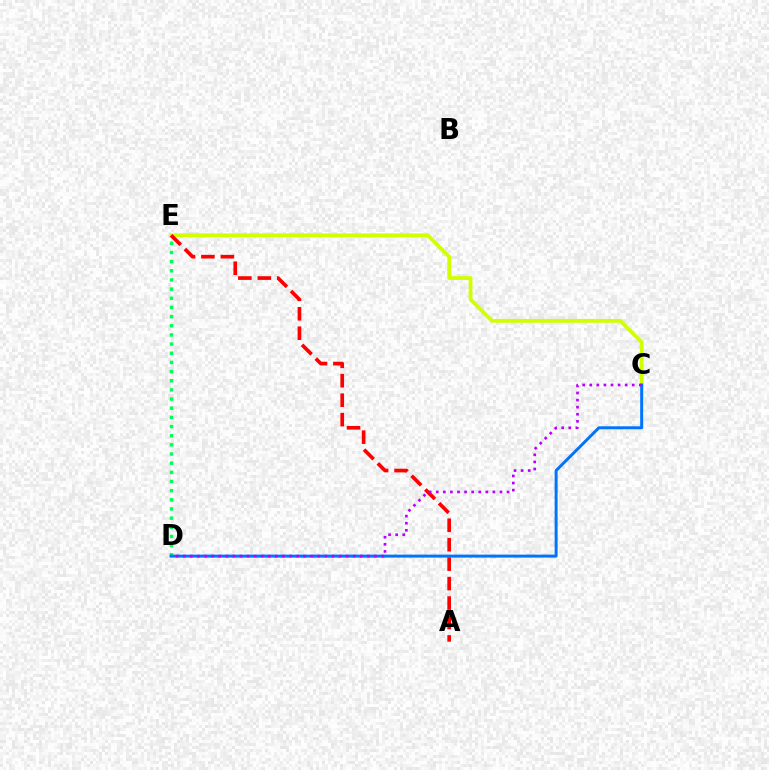{('D', 'E'): [{'color': '#00ff5c', 'line_style': 'dotted', 'thickness': 2.49}], ('C', 'E'): [{'color': '#d1ff00', 'line_style': 'solid', 'thickness': 2.73}], ('C', 'D'): [{'color': '#0074ff', 'line_style': 'solid', 'thickness': 2.14}, {'color': '#b900ff', 'line_style': 'dotted', 'thickness': 1.92}], ('A', 'E'): [{'color': '#ff0000', 'line_style': 'dashed', 'thickness': 2.64}]}